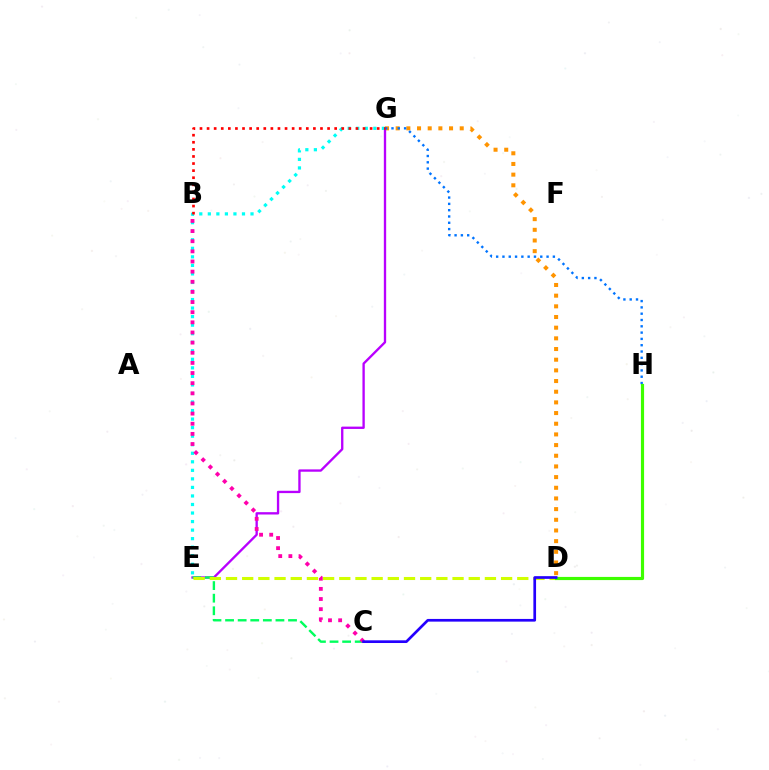{('D', 'G'): [{'color': '#ff9400', 'line_style': 'dotted', 'thickness': 2.9}], ('E', 'G'): [{'color': '#b900ff', 'line_style': 'solid', 'thickness': 1.68}, {'color': '#00fff6', 'line_style': 'dotted', 'thickness': 2.32}], ('C', 'E'): [{'color': '#00ff5c', 'line_style': 'dashed', 'thickness': 1.71}], ('D', 'E'): [{'color': '#d1ff00', 'line_style': 'dashed', 'thickness': 2.2}], ('G', 'H'): [{'color': '#0074ff', 'line_style': 'dotted', 'thickness': 1.71}], ('B', 'G'): [{'color': '#ff0000', 'line_style': 'dotted', 'thickness': 1.93}], ('D', 'H'): [{'color': '#3dff00', 'line_style': 'solid', 'thickness': 2.28}], ('B', 'C'): [{'color': '#ff00ac', 'line_style': 'dotted', 'thickness': 2.76}], ('C', 'D'): [{'color': '#2500ff', 'line_style': 'solid', 'thickness': 1.94}]}